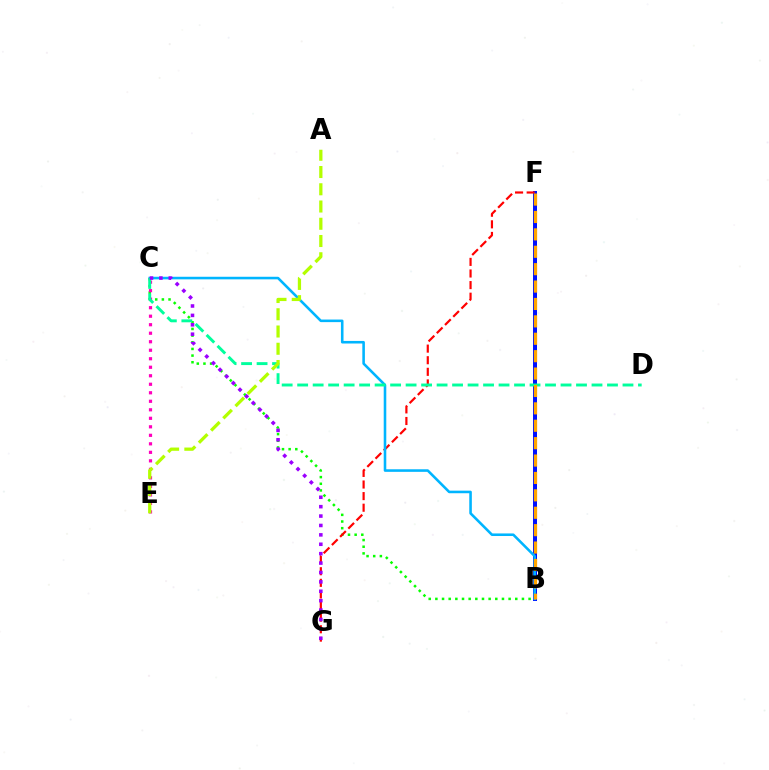{('B', 'C'): [{'color': '#08ff00', 'line_style': 'dotted', 'thickness': 1.81}, {'color': '#00b5ff', 'line_style': 'solid', 'thickness': 1.85}], ('C', 'E'): [{'color': '#ff00bd', 'line_style': 'dotted', 'thickness': 2.31}], ('B', 'F'): [{'color': '#0010ff', 'line_style': 'solid', 'thickness': 2.87}, {'color': '#ffa500', 'line_style': 'dashed', 'thickness': 2.36}], ('F', 'G'): [{'color': '#ff0000', 'line_style': 'dashed', 'thickness': 1.58}], ('C', 'D'): [{'color': '#00ff9d', 'line_style': 'dashed', 'thickness': 2.1}], ('A', 'E'): [{'color': '#b3ff00', 'line_style': 'dashed', 'thickness': 2.34}], ('C', 'G'): [{'color': '#9b00ff', 'line_style': 'dotted', 'thickness': 2.55}]}